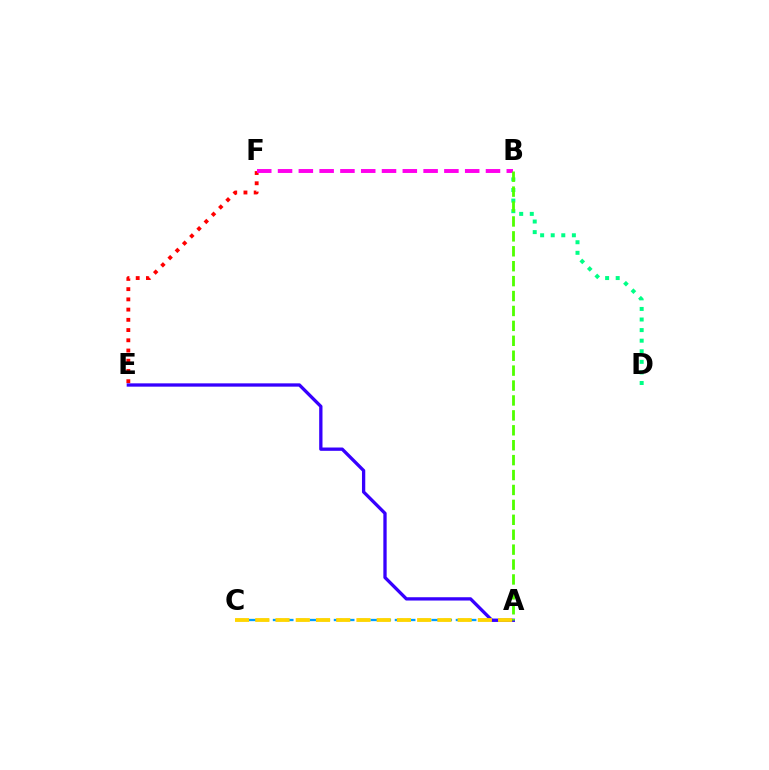{('A', 'C'): [{'color': '#009eff', 'line_style': 'dashed', 'thickness': 1.66}, {'color': '#ffd500', 'line_style': 'dashed', 'thickness': 2.75}], ('E', 'F'): [{'color': '#ff0000', 'line_style': 'dotted', 'thickness': 2.78}], ('A', 'E'): [{'color': '#3700ff', 'line_style': 'solid', 'thickness': 2.38}], ('B', 'D'): [{'color': '#00ff86', 'line_style': 'dotted', 'thickness': 2.87}], ('B', 'F'): [{'color': '#ff00ed', 'line_style': 'dashed', 'thickness': 2.82}], ('A', 'B'): [{'color': '#4fff00', 'line_style': 'dashed', 'thickness': 2.03}]}